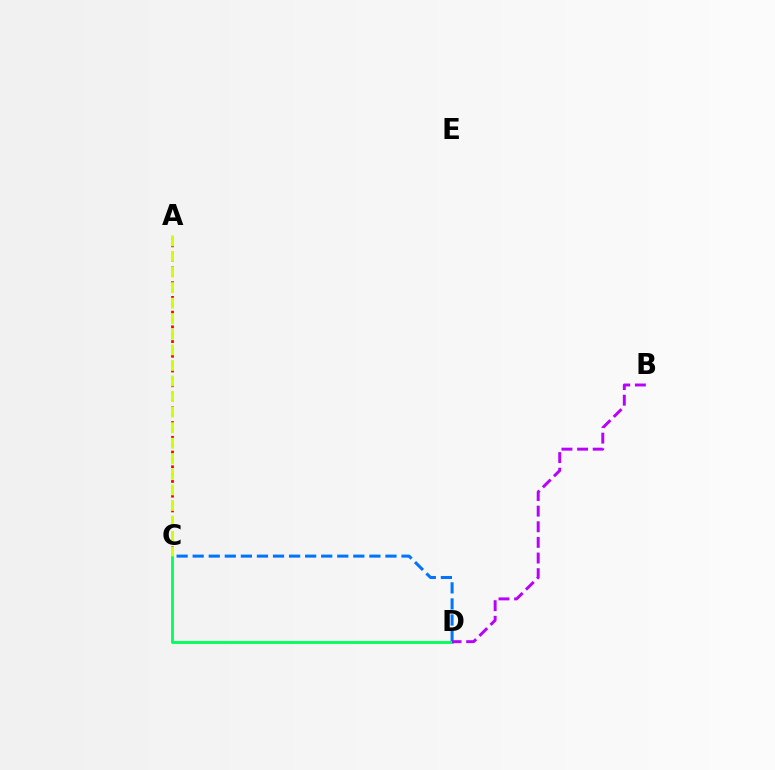{('C', 'D'): [{'color': '#0074ff', 'line_style': 'dashed', 'thickness': 2.18}, {'color': '#00ff5c', 'line_style': 'solid', 'thickness': 2.05}], ('A', 'C'): [{'color': '#ff0000', 'line_style': 'dotted', 'thickness': 2.0}, {'color': '#d1ff00', 'line_style': 'dashed', 'thickness': 2.11}], ('B', 'D'): [{'color': '#b900ff', 'line_style': 'dashed', 'thickness': 2.12}]}